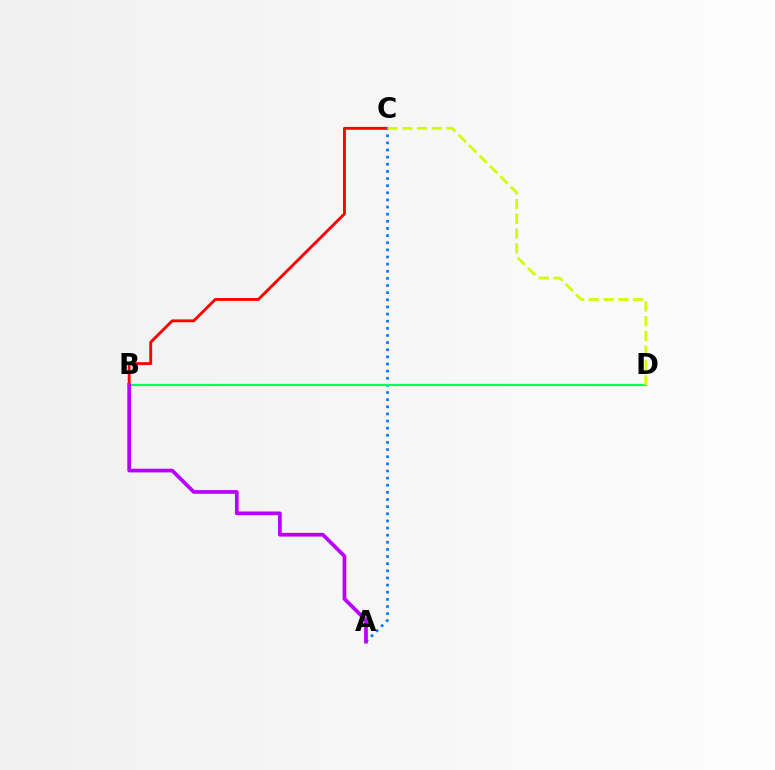{('B', 'C'): [{'color': '#ff0000', 'line_style': 'solid', 'thickness': 2.07}], ('A', 'C'): [{'color': '#0074ff', 'line_style': 'dotted', 'thickness': 1.94}], ('B', 'D'): [{'color': '#00ff5c', 'line_style': 'solid', 'thickness': 1.6}], ('A', 'B'): [{'color': '#b900ff', 'line_style': 'solid', 'thickness': 2.66}], ('C', 'D'): [{'color': '#d1ff00', 'line_style': 'dashed', 'thickness': 2.0}]}